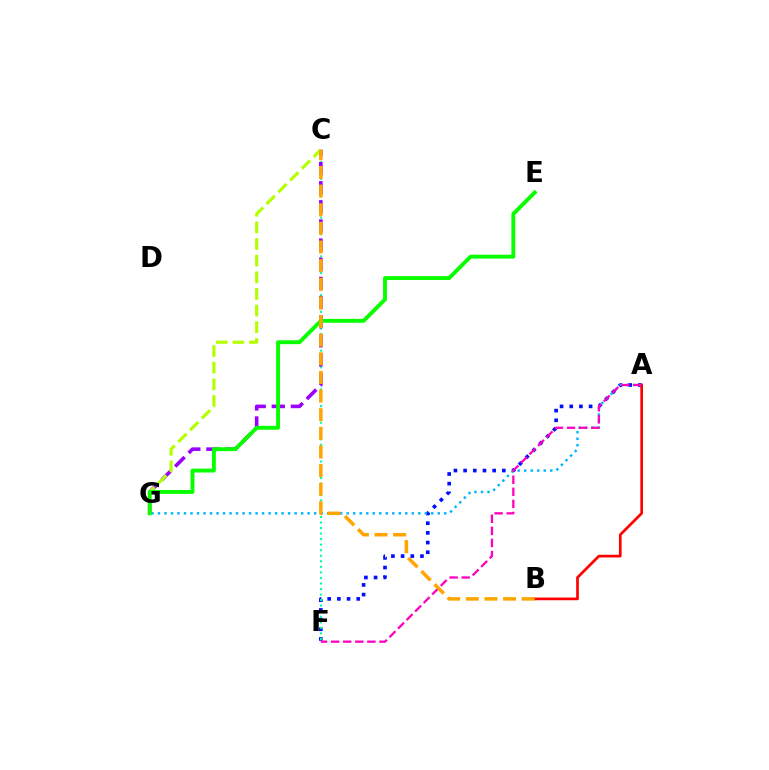{('A', 'F'): [{'color': '#0010ff', 'line_style': 'dotted', 'thickness': 2.63}, {'color': '#ff00bd', 'line_style': 'dashed', 'thickness': 1.64}], ('C', 'F'): [{'color': '#00ff9d', 'line_style': 'dotted', 'thickness': 1.51}], ('A', 'G'): [{'color': '#00b5ff', 'line_style': 'dotted', 'thickness': 1.77}], ('A', 'B'): [{'color': '#ff0000', 'line_style': 'solid', 'thickness': 1.94}], ('C', 'G'): [{'color': '#9b00ff', 'line_style': 'dashed', 'thickness': 2.6}, {'color': '#b3ff00', 'line_style': 'dashed', 'thickness': 2.26}], ('E', 'G'): [{'color': '#08ff00', 'line_style': 'solid', 'thickness': 2.8}], ('B', 'C'): [{'color': '#ffa500', 'line_style': 'dashed', 'thickness': 2.53}]}